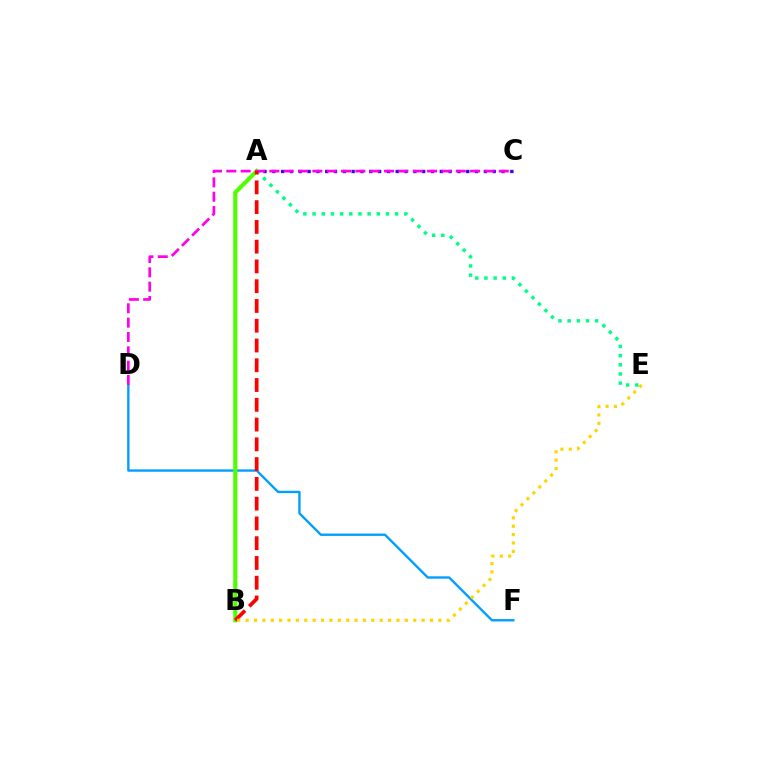{('D', 'F'): [{'color': '#009eff', 'line_style': 'solid', 'thickness': 1.7}], ('A', 'C'): [{'color': '#3700ff', 'line_style': 'dotted', 'thickness': 2.4}], ('A', 'B'): [{'color': '#4fff00', 'line_style': 'solid', 'thickness': 2.96}, {'color': '#ff0000', 'line_style': 'dashed', 'thickness': 2.69}], ('A', 'E'): [{'color': '#00ff86', 'line_style': 'dotted', 'thickness': 2.49}], ('C', 'D'): [{'color': '#ff00ed', 'line_style': 'dashed', 'thickness': 1.95}], ('B', 'E'): [{'color': '#ffd500', 'line_style': 'dotted', 'thickness': 2.28}]}